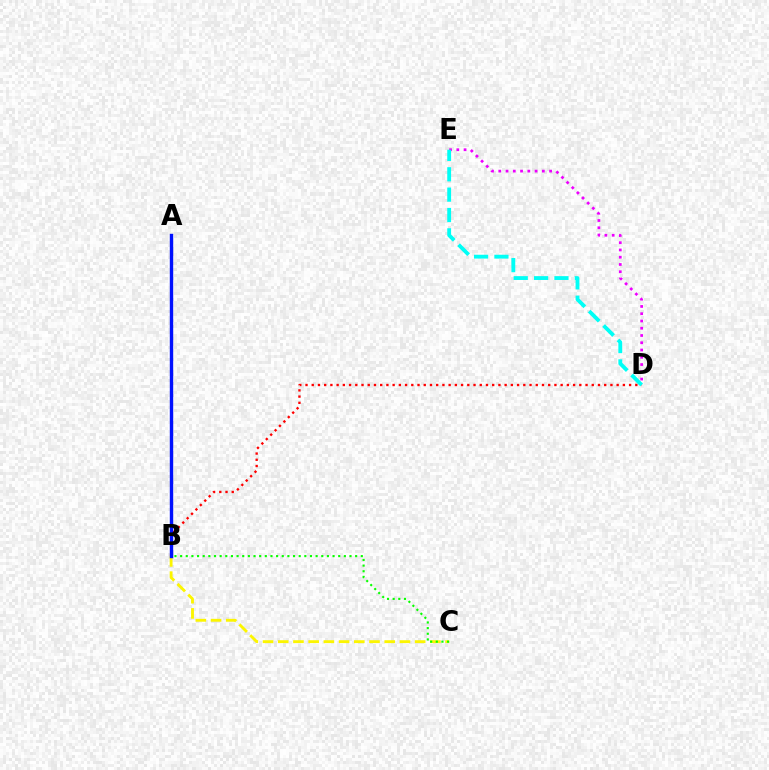{('B', 'D'): [{'color': '#ff0000', 'line_style': 'dotted', 'thickness': 1.69}], ('B', 'C'): [{'color': '#fcf500', 'line_style': 'dashed', 'thickness': 2.07}, {'color': '#08ff00', 'line_style': 'dotted', 'thickness': 1.53}], ('A', 'B'): [{'color': '#0010ff', 'line_style': 'solid', 'thickness': 2.45}], ('D', 'E'): [{'color': '#ee00ff', 'line_style': 'dotted', 'thickness': 1.97}, {'color': '#00fff6', 'line_style': 'dashed', 'thickness': 2.76}]}